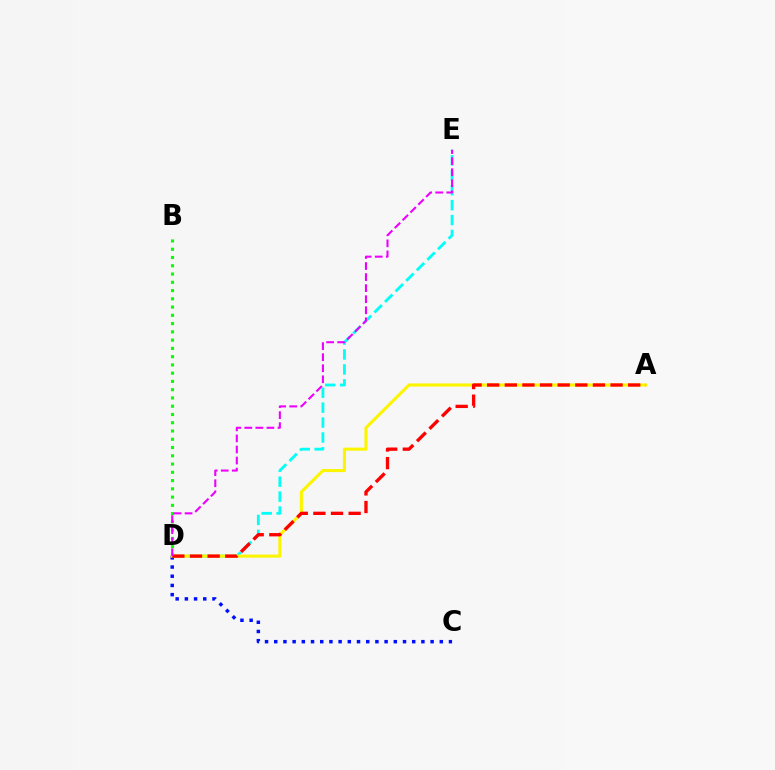{('D', 'E'): [{'color': '#00fff6', 'line_style': 'dashed', 'thickness': 2.03}, {'color': '#ee00ff', 'line_style': 'dashed', 'thickness': 1.5}], ('C', 'D'): [{'color': '#0010ff', 'line_style': 'dotted', 'thickness': 2.5}], ('B', 'D'): [{'color': '#08ff00', 'line_style': 'dotted', 'thickness': 2.24}], ('A', 'D'): [{'color': '#fcf500', 'line_style': 'solid', 'thickness': 2.21}, {'color': '#ff0000', 'line_style': 'dashed', 'thickness': 2.39}]}